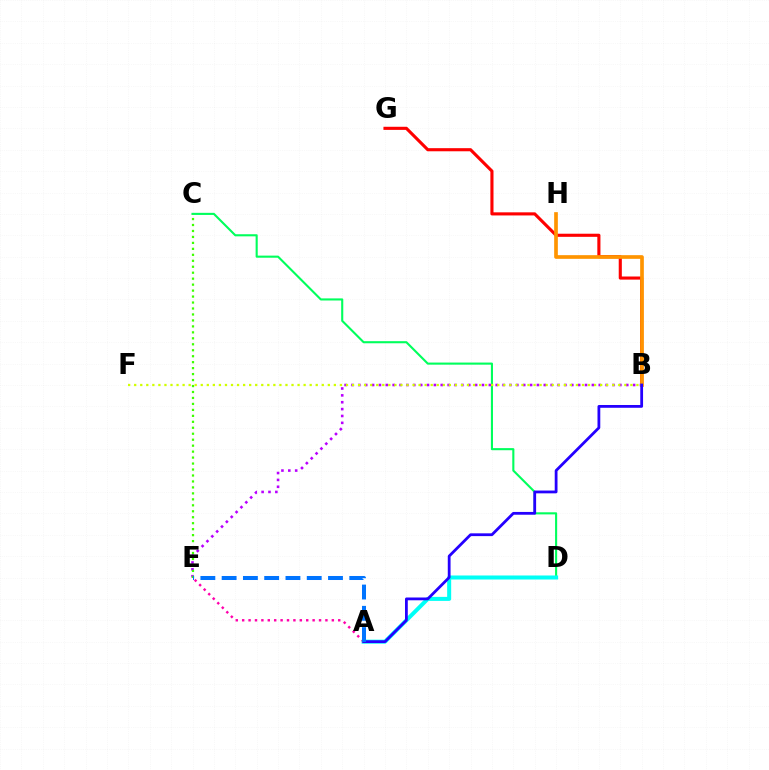{('C', 'D'): [{'color': '#00ff5c', 'line_style': 'solid', 'thickness': 1.52}], ('A', 'D'): [{'color': '#00fff6', 'line_style': 'solid', 'thickness': 2.9}], ('B', 'G'): [{'color': '#ff0000', 'line_style': 'solid', 'thickness': 2.24}], ('B', 'E'): [{'color': '#b900ff', 'line_style': 'dotted', 'thickness': 1.87}], ('B', 'H'): [{'color': '#ff9400', 'line_style': 'solid', 'thickness': 2.65}], ('A', 'B'): [{'color': '#2500ff', 'line_style': 'solid', 'thickness': 2.01}], ('A', 'E'): [{'color': '#ff00ac', 'line_style': 'dotted', 'thickness': 1.74}, {'color': '#0074ff', 'line_style': 'dashed', 'thickness': 2.89}], ('C', 'E'): [{'color': '#3dff00', 'line_style': 'dotted', 'thickness': 1.62}], ('B', 'F'): [{'color': '#d1ff00', 'line_style': 'dotted', 'thickness': 1.64}]}